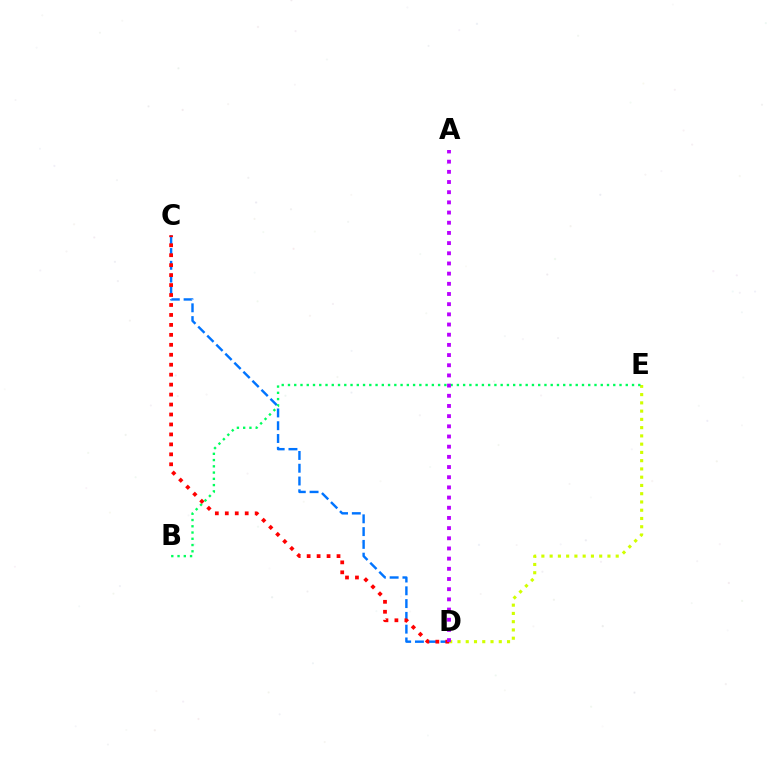{('D', 'E'): [{'color': '#d1ff00', 'line_style': 'dotted', 'thickness': 2.24}], ('C', 'D'): [{'color': '#0074ff', 'line_style': 'dashed', 'thickness': 1.74}, {'color': '#ff0000', 'line_style': 'dotted', 'thickness': 2.71}], ('B', 'E'): [{'color': '#00ff5c', 'line_style': 'dotted', 'thickness': 1.7}], ('A', 'D'): [{'color': '#b900ff', 'line_style': 'dotted', 'thickness': 2.77}]}